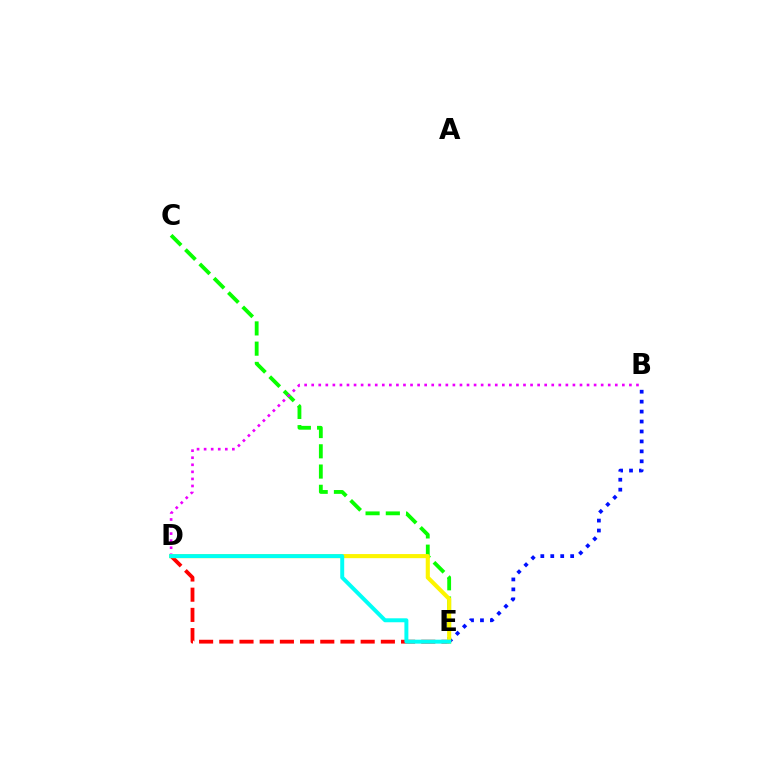{('B', 'E'): [{'color': '#0010ff', 'line_style': 'dotted', 'thickness': 2.7}], ('D', 'E'): [{'color': '#ff0000', 'line_style': 'dashed', 'thickness': 2.74}, {'color': '#fcf500', 'line_style': 'solid', 'thickness': 2.95}, {'color': '#00fff6', 'line_style': 'solid', 'thickness': 2.85}], ('C', 'E'): [{'color': '#08ff00', 'line_style': 'dashed', 'thickness': 2.75}], ('B', 'D'): [{'color': '#ee00ff', 'line_style': 'dotted', 'thickness': 1.92}]}